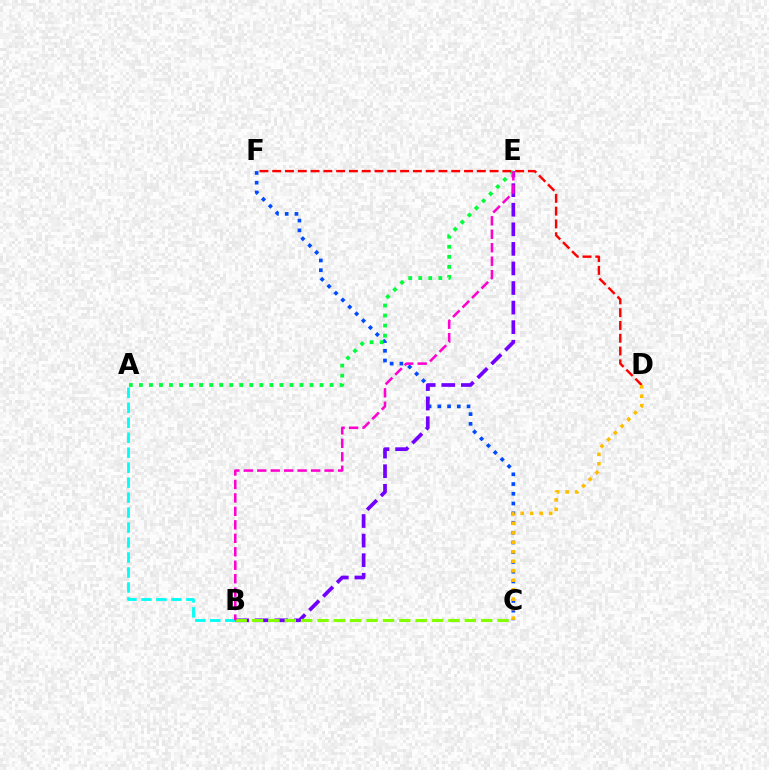{('C', 'F'): [{'color': '#004bff', 'line_style': 'dotted', 'thickness': 2.65}], ('B', 'E'): [{'color': '#7200ff', 'line_style': 'dashed', 'thickness': 2.66}, {'color': '#ff00cf', 'line_style': 'dashed', 'thickness': 1.83}], ('B', 'C'): [{'color': '#84ff00', 'line_style': 'dashed', 'thickness': 2.22}], ('A', 'B'): [{'color': '#00fff6', 'line_style': 'dashed', 'thickness': 2.03}], ('A', 'E'): [{'color': '#00ff39', 'line_style': 'dotted', 'thickness': 2.73}], ('D', 'F'): [{'color': '#ff0000', 'line_style': 'dashed', 'thickness': 1.74}], ('C', 'D'): [{'color': '#ffbd00', 'line_style': 'dotted', 'thickness': 2.57}]}